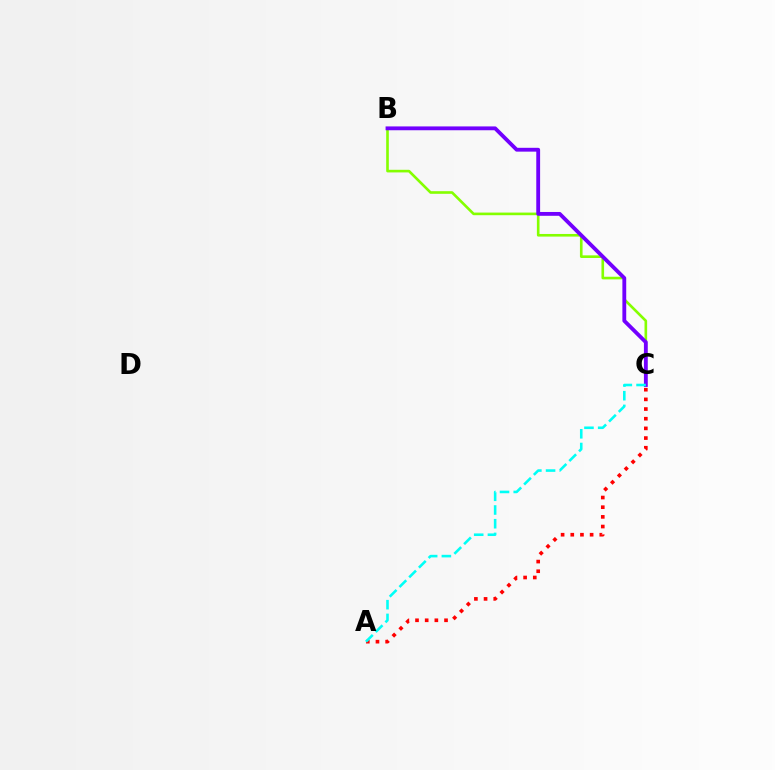{('B', 'C'): [{'color': '#84ff00', 'line_style': 'solid', 'thickness': 1.89}, {'color': '#7200ff', 'line_style': 'solid', 'thickness': 2.76}], ('A', 'C'): [{'color': '#ff0000', 'line_style': 'dotted', 'thickness': 2.63}, {'color': '#00fff6', 'line_style': 'dashed', 'thickness': 1.86}]}